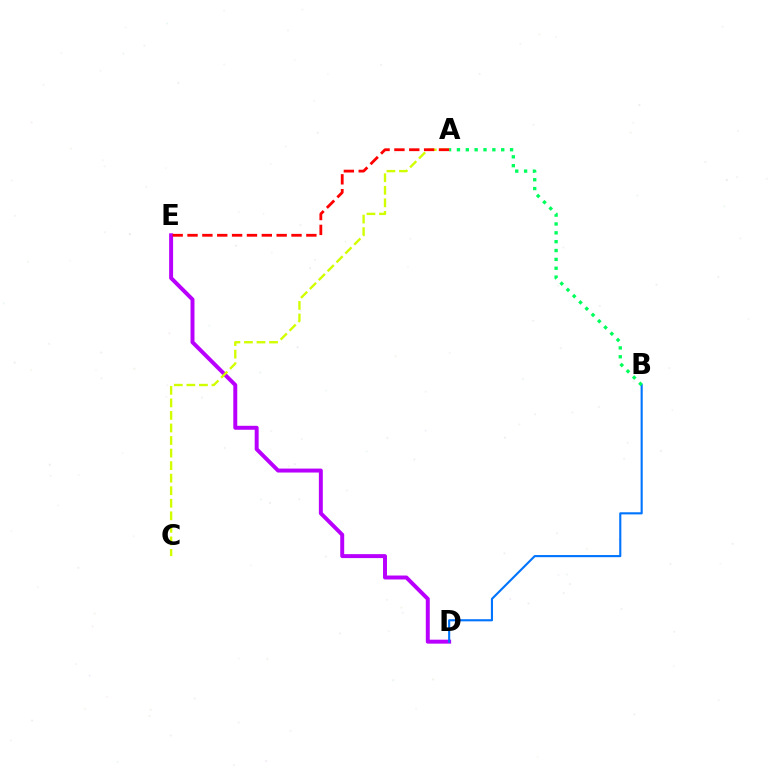{('D', 'E'): [{'color': '#b900ff', 'line_style': 'solid', 'thickness': 2.85}], ('B', 'D'): [{'color': '#0074ff', 'line_style': 'solid', 'thickness': 1.53}], ('A', 'B'): [{'color': '#00ff5c', 'line_style': 'dotted', 'thickness': 2.41}], ('A', 'C'): [{'color': '#d1ff00', 'line_style': 'dashed', 'thickness': 1.7}], ('A', 'E'): [{'color': '#ff0000', 'line_style': 'dashed', 'thickness': 2.02}]}